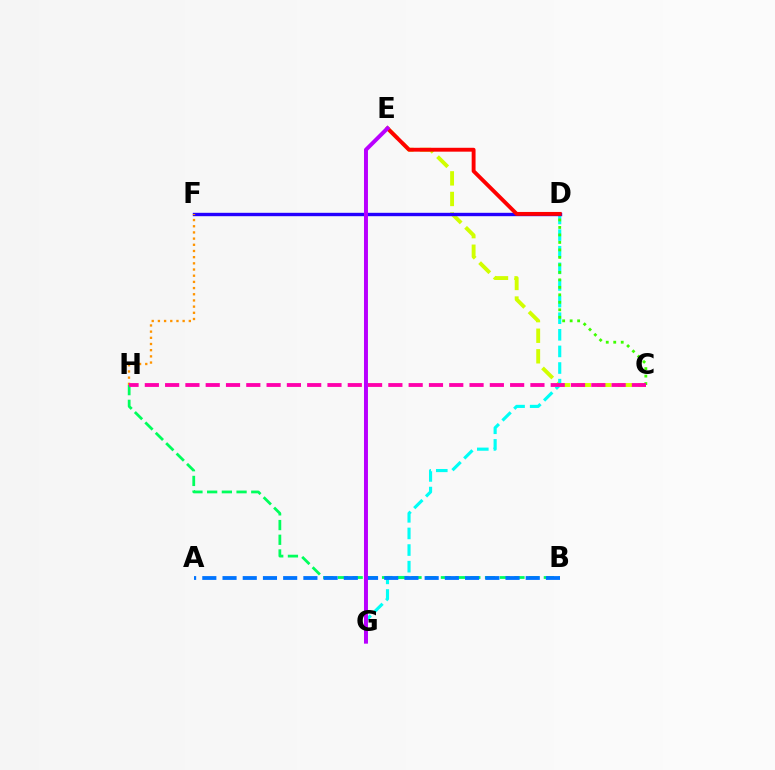{('C', 'E'): [{'color': '#d1ff00', 'line_style': 'dashed', 'thickness': 2.8}], ('D', 'G'): [{'color': '#00fff6', 'line_style': 'dashed', 'thickness': 2.26}], ('D', 'F'): [{'color': '#2500ff', 'line_style': 'solid', 'thickness': 2.44}], ('B', 'H'): [{'color': '#00ff5c', 'line_style': 'dashed', 'thickness': 2.0}], ('A', 'B'): [{'color': '#0074ff', 'line_style': 'dashed', 'thickness': 2.75}], ('F', 'H'): [{'color': '#ff9400', 'line_style': 'dotted', 'thickness': 1.68}], ('D', 'E'): [{'color': '#ff0000', 'line_style': 'solid', 'thickness': 2.79}], ('C', 'D'): [{'color': '#3dff00', 'line_style': 'dotted', 'thickness': 2.03}], ('E', 'G'): [{'color': '#b900ff', 'line_style': 'solid', 'thickness': 2.86}], ('C', 'H'): [{'color': '#ff00ac', 'line_style': 'dashed', 'thickness': 2.76}]}